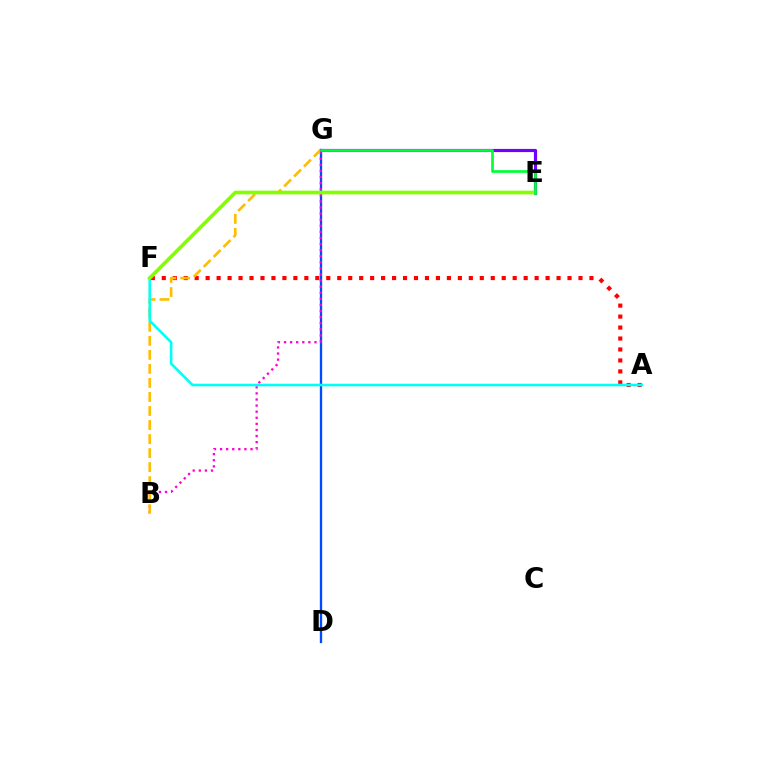{('D', 'G'): [{'color': '#004bff', 'line_style': 'solid', 'thickness': 1.68}], ('A', 'F'): [{'color': '#ff0000', 'line_style': 'dotted', 'thickness': 2.98}, {'color': '#00fff6', 'line_style': 'solid', 'thickness': 1.87}], ('B', 'G'): [{'color': '#ff00cf', 'line_style': 'dotted', 'thickness': 1.65}, {'color': '#ffbd00', 'line_style': 'dashed', 'thickness': 1.91}], ('E', 'G'): [{'color': '#7200ff', 'line_style': 'solid', 'thickness': 2.28}, {'color': '#00ff39', 'line_style': 'solid', 'thickness': 1.93}], ('E', 'F'): [{'color': '#84ff00', 'line_style': 'solid', 'thickness': 2.65}]}